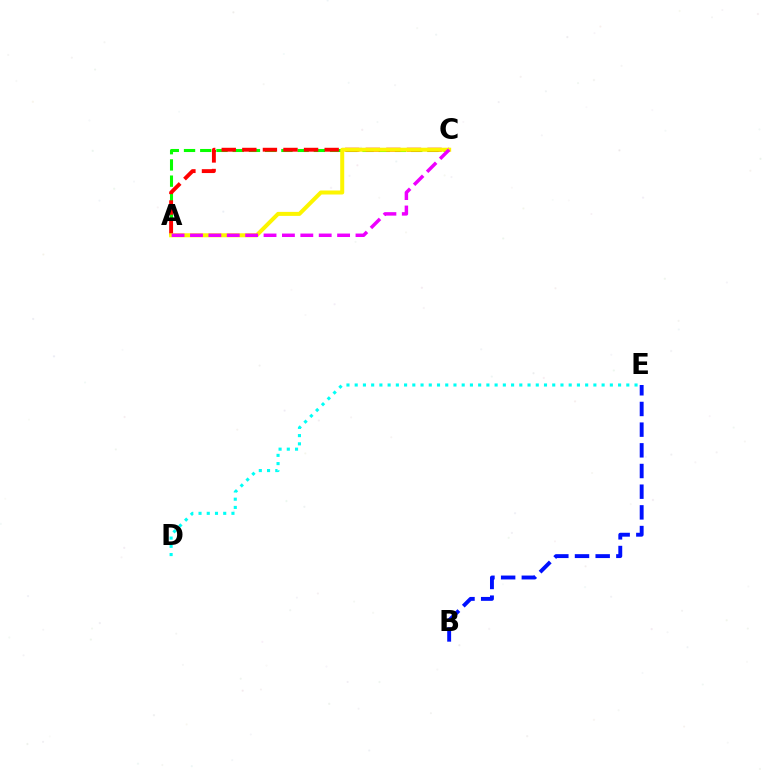{('A', 'C'): [{'color': '#08ff00', 'line_style': 'dashed', 'thickness': 2.2}, {'color': '#ff0000', 'line_style': 'dashed', 'thickness': 2.8}, {'color': '#fcf500', 'line_style': 'solid', 'thickness': 2.89}, {'color': '#ee00ff', 'line_style': 'dashed', 'thickness': 2.5}], ('D', 'E'): [{'color': '#00fff6', 'line_style': 'dotted', 'thickness': 2.24}], ('B', 'E'): [{'color': '#0010ff', 'line_style': 'dashed', 'thickness': 2.81}]}